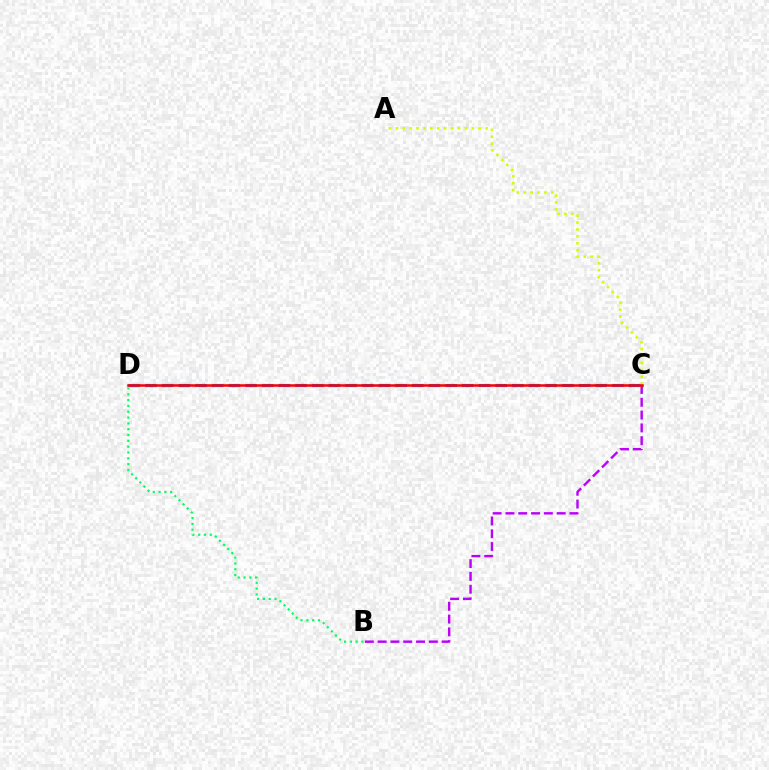{('B', 'C'): [{'color': '#b900ff', 'line_style': 'dashed', 'thickness': 1.74}], ('A', 'C'): [{'color': '#d1ff00', 'line_style': 'dotted', 'thickness': 1.88}], ('B', 'D'): [{'color': '#00ff5c', 'line_style': 'dotted', 'thickness': 1.58}], ('C', 'D'): [{'color': '#0074ff', 'line_style': 'dashed', 'thickness': 2.27}, {'color': '#ff0000', 'line_style': 'solid', 'thickness': 1.83}]}